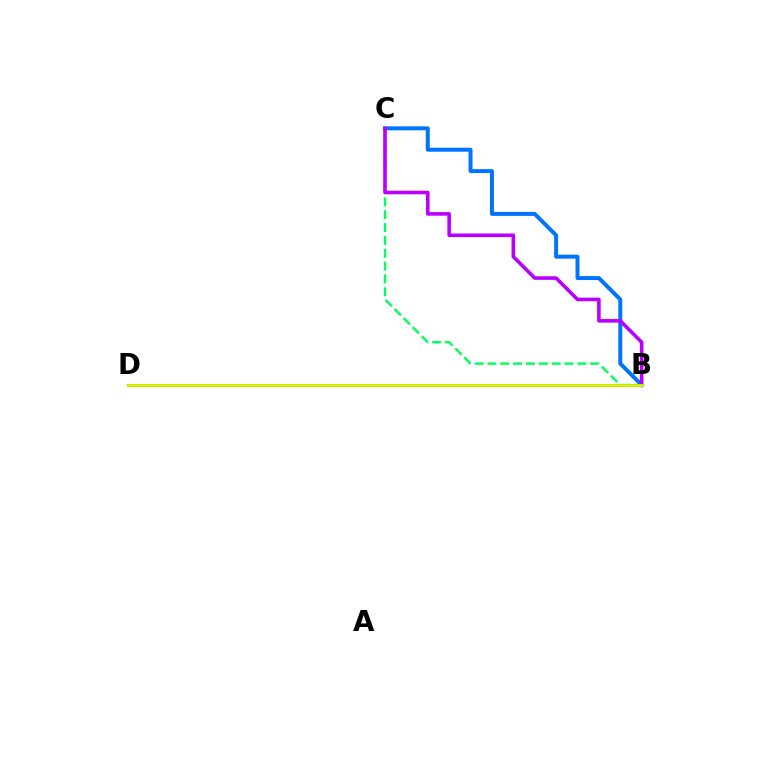{('B', 'C'): [{'color': '#00ff5c', 'line_style': 'dashed', 'thickness': 1.74}, {'color': '#0074ff', 'line_style': 'solid', 'thickness': 2.86}, {'color': '#b900ff', 'line_style': 'solid', 'thickness': 2.59}], ('B', 'D'): [{'color': '#ff0000', 'line_style': 'solid', 'thickness': 1.85}, {'color': '#d1ff00', 'line_style': 'solid', 'thickness': 1.94}]}